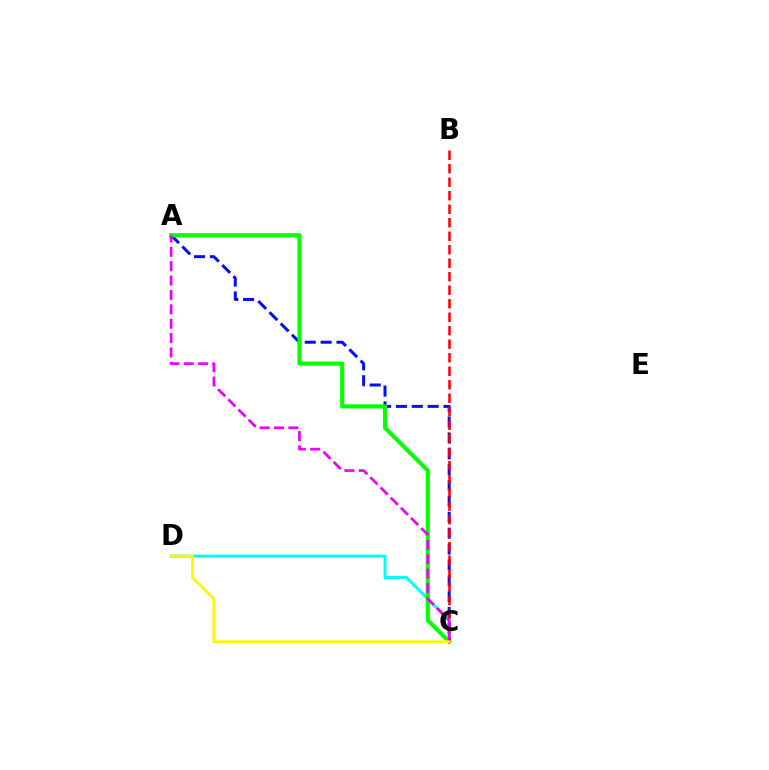{('C', 'D'): [{'color': '#00fff6', 'line_style': 'solid', 'thickness': 2.13}, {'color': '#fcf500', 'line_style': 'solid', 'thickness': 1.97}], ('A', 'C'): [{'color': '#0010ff', 'line_style': 'dashed', 'thickness': 2.16}, {'color': '#08ff00', 'line_style': 'solid', 'thickness': 2.99}, {'color': '#ee00ff', 'line_style': 'dashed', 'thickness': 1.95}], ('B', 'C'): [{'color': '#ff0000', 'line_style': 'dashed', 'thickness': 1.83}]}